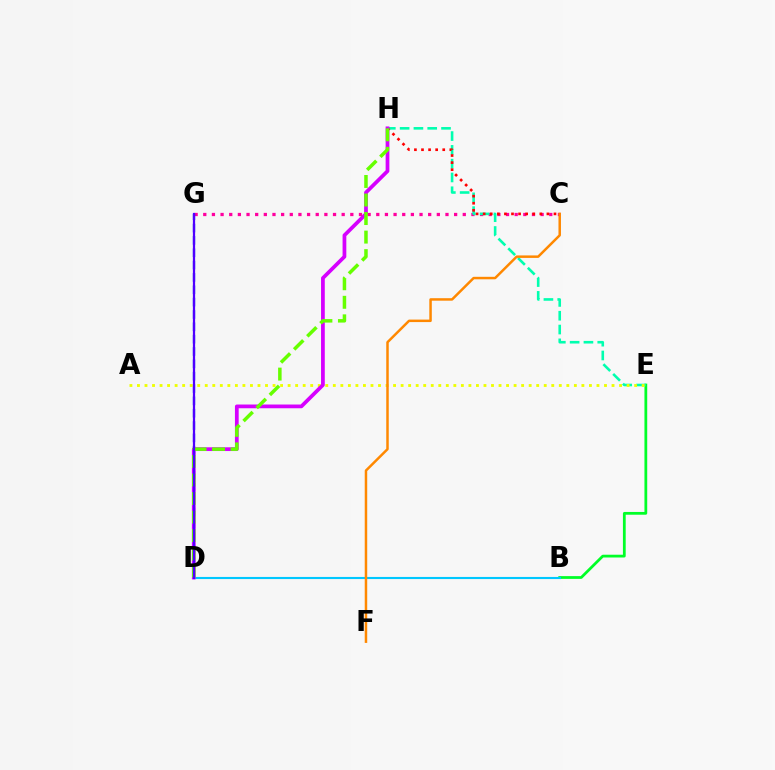{('C', 'G'): [{'color': '#ff00a0', 'line_style': 'dotted', 'thickness': 2.35}], ('B', 'E'): [{'color': '#00ff27', 'line_style': 'solid', 'thickness': 1.99}], ('E', 'H'): [{'color': '#00ffaf', 'line_style': 'dashed', 'thickness': 1.87}], ('D', 'G'): [{'color': '#003fff', 'line_style': 'dashed', 'thickness': 1.68}, {'color': '#4f00ff', 'line_style': 'solid', 'thickness': 1.61}], ('A', 'E'): [{'color': '#eeff00', 'line_style': 'dotted', 'thickness': 2.05}], ('C', 'H'): [{'color': '#ff0000', 'line_style': 'dotted', 'thickness': 1.92}], ('B', 'D'): [{'color': '#00c7ff', 'line_style': 'solid', 'thickness': 1.53}], ('C', 'F'): [{'color': '#ff8800', 'line_style': 'solid', 'thickness': 1.79}], ('D', 'H'): [{'color': '#d600ff', 'line_style': 'solid', 'thickness': 2.69}, {'color': '#66ff00', 'line_style': 'dashed', 'thickness': 2.52}]}